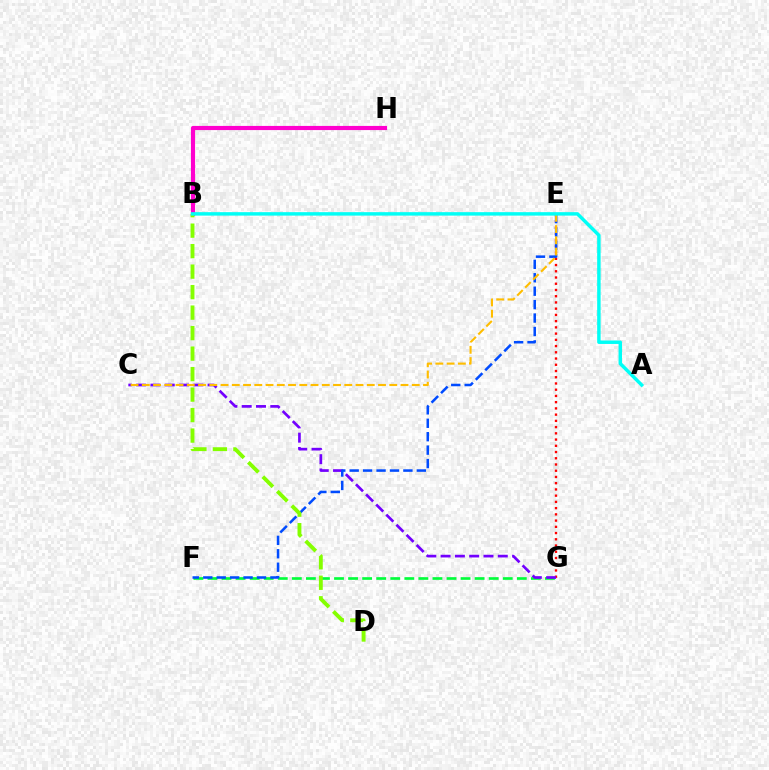{('E', 'G'): [{'color': '#ff0000', 'line_style': 'dotted', 'thickness': 1.69}], ('F', 'G'): [{'color': '#00ff39', 'line_style': 'dashed', 'thickness': 1.91}], ('C', 'G'): [{'color': '#7200ff', 'line_style': 'dashed', 'thickness': 1.94}], ('B', 'H'): [{'color': '#ff00cf', 'line_style': 'solid', 'thickness': 2.99}], ('E', 'F'): [{'color': '#004bff', 'line_style': 'dashed', 'thickness': 1.82}], ('C', 'E'): [{'color': '#ffbd00', 'line_style': 'dashed', 'thickness': 1.53}], ('B', 'D'): [{'color': '#84ff00', 'line_style': 'dashed', 'thickness': 2.78}], ('A', 'B'): [{'color': '#00fff6', 'line_style': 'solid', 'thickness': 2.49}]}